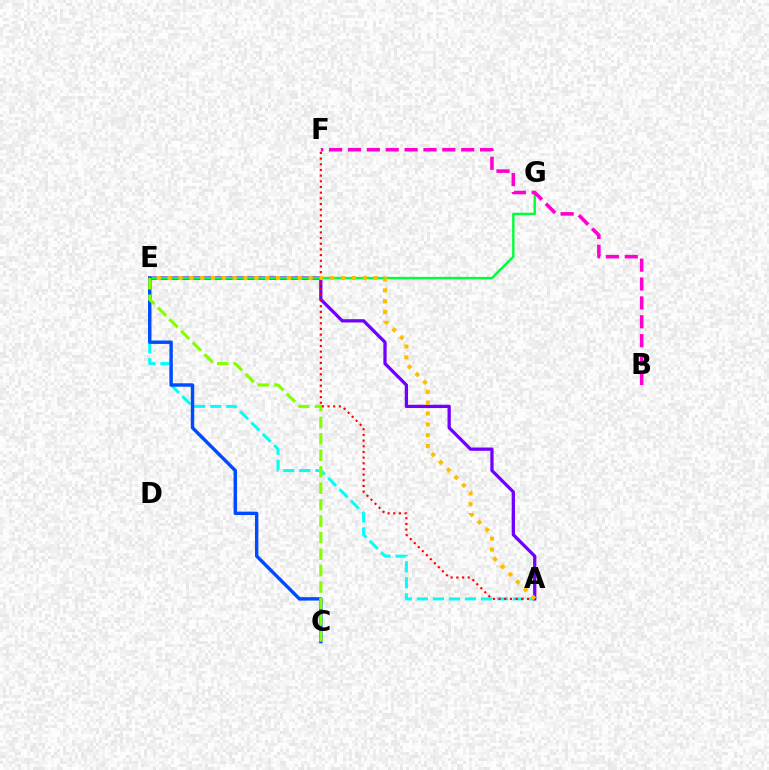{('A', 'E'): [{'color': '#00fff6', 'line_style': 'dashed', 'thickness': 2.18}, {'color': '#7200ff', 'line_style': 'solid', 'thickness': 2.36}, {'color': '#ffbd00', 'line_style': 'dotted', 'thickness': 2.94}], ('E', 'G'): [{'color': '#00ff39', 'line_style': 'solid', 'thickness': 1.73}], ('C', 'E'): [{'color': '#004bff', 'line_style': 'solid', 'thickness': 2.46}, {'color': '#84ff00', 'line_style': 'dashed', 'thickness': 2.24}], ('B', 'F'): [{'color': '#ff00cf', 'line_style': 'dashed', 'thickness': 2.56}], ('A', 'F'): [{'color': '#ff0000', 'line_style': 'dotted', 'thickness': 1.54}]}